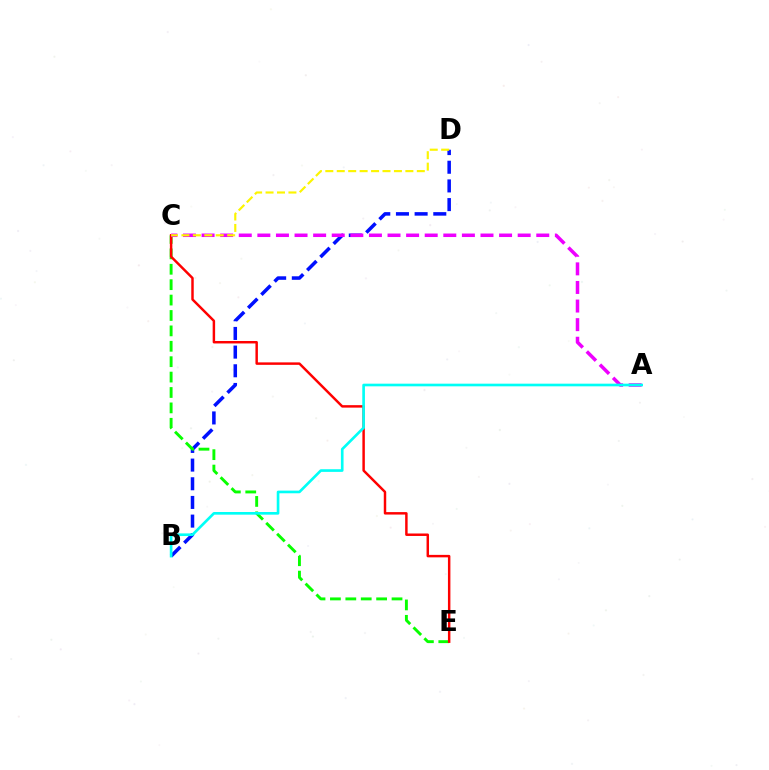{('B', 'D'): [{'color': '#0010ff', 'line_style': 'dashed', 'thickness': 2.54}], ('C', 'E'): [{'color': '#08ff00', 'line_style': 'dashed', 'thickness': 2.09}, {'color': '#ff0000', 'line_style': 'solid', 'thickness': 1.77}], ('A', 'C'): [{'color': '#ee00ff', 'line_style': 'dashed', 'thickness': 2.53}], ('A', 'B'): [{'color': '#00fff6', 'line_style': 'solid', 'thickness': 1.91}], ('C', 'D'): [{'color': '#fcf500', 'line_style': 'dashed', 'thickness': 1.55}]}